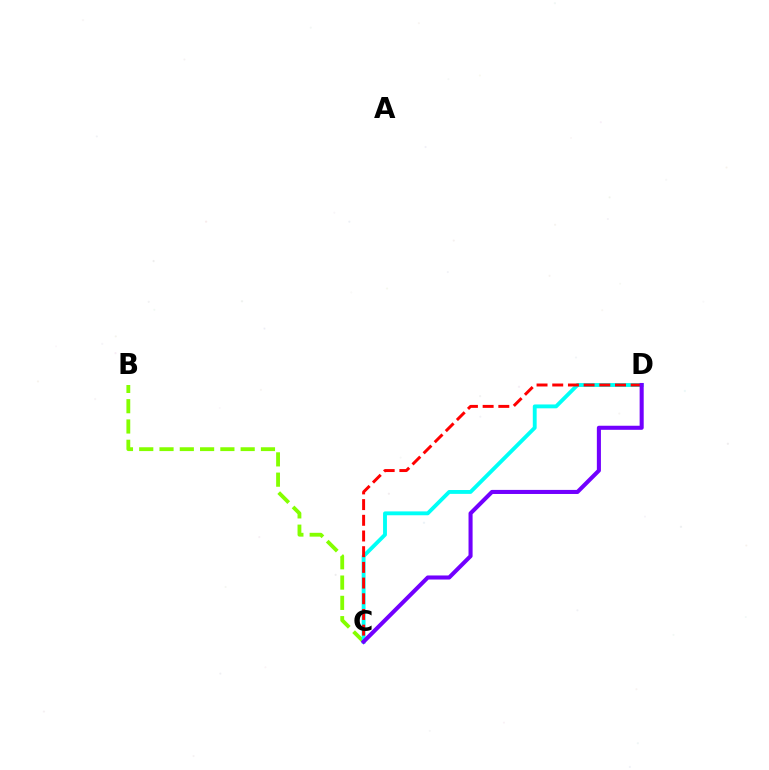{('B', 'C'): [{'color': '#84ff00', 'line_style': 'dashed', 'thickness': 2.76}], ('C', 'D'): [{'color': '#00fff6', 'line_style': 'solid', 'thickness': 2.78}, {'color': '#ff0000', 'line_style': 'dashed', 'thickness': 2.13}, {'color': '#7200ff', 'line_style': 'solid', 'thickness': 2.93}]}